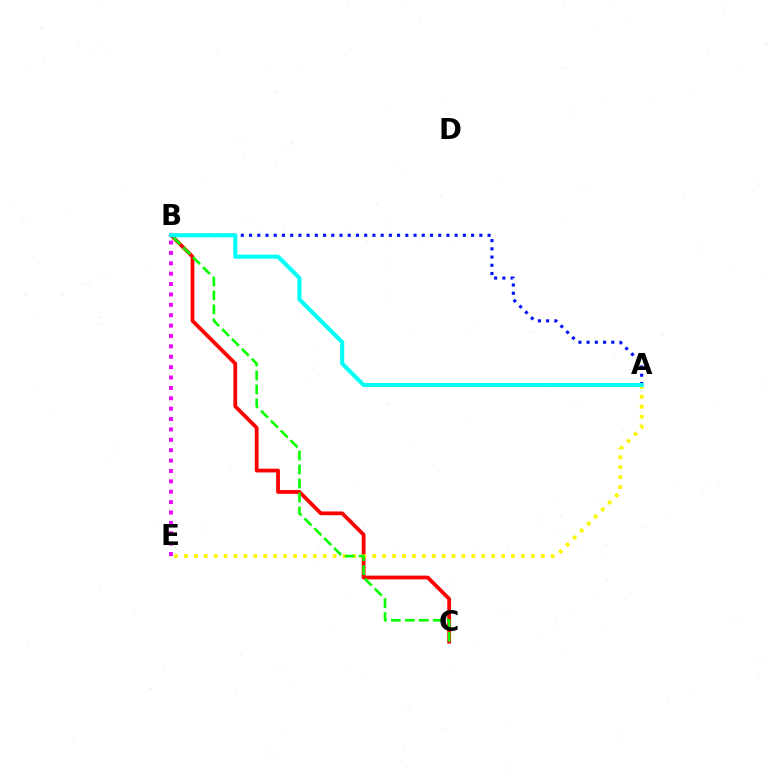{('B', 'C'): [{'color': '#ff0000', 'line_style': 'solid', 'thickness': 2.72}, {'color': '#08ff00', 'line_style': 'dashed', 'thickness': 1.9}], ('A', 'E'): [{'color': '#fcf500', 'line_style': 'dotted', 'thickness': 2.69}], ('A', 'B'): [{'color': '#0010ff', 'line_style': 'dotted', 'thickness': 2.23}, {'color': '#00fff6', 'line_style': 'solid', 'thickness': 2.93}], ('B', 'E'): [{'color': '#ee00ff', 'line_style': 'dotted', 'thickness': 2.82}]}